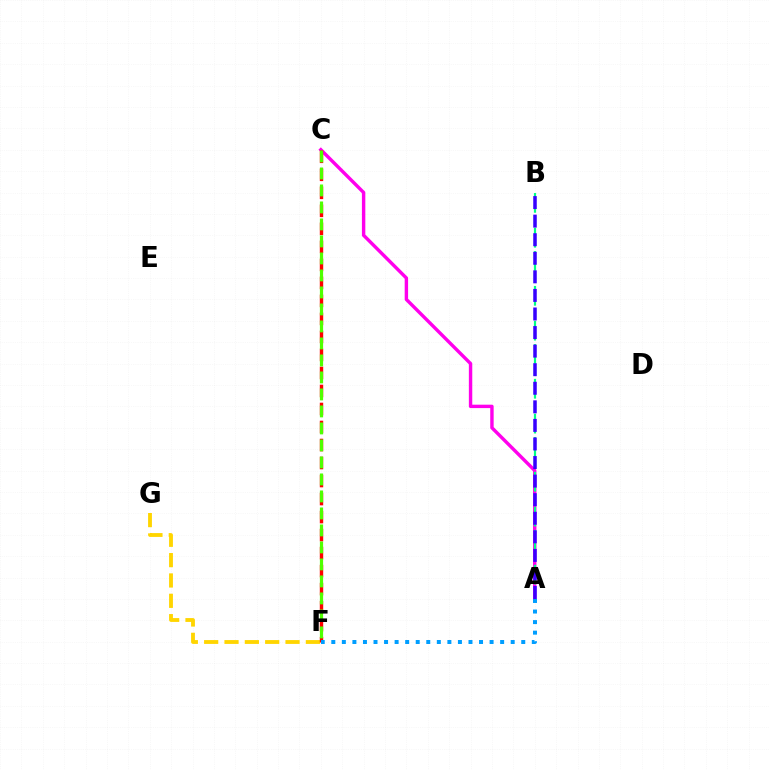{('A', 'C'): [{'color': '#ff00ed', 'line_style': 'solid', 'thickness': 2.46}], ('A', 'B'): [{'color': '#00ff86', 'line_style': 'dashed', 'thickness': 1.58}, {'color': '#3700ff', 'line_style': 'dashed', 'thickness': 2.52}], ('F', 'G'): [{'color': '#ffd500', 'line_style': 'dashed', 'thickness': 2.76}], ('C', 'F'): [{'color': '#ff0000', 'line_style': 'dashed', 'thickness': 2.45}, {'color': '#4fff00', 'line_style': 'dashed', 'thickness': 2.31}], ('A', 'F'): [{'color': '#009eff', 'line_style': 'dotted', 'thickness': 2.87}]}